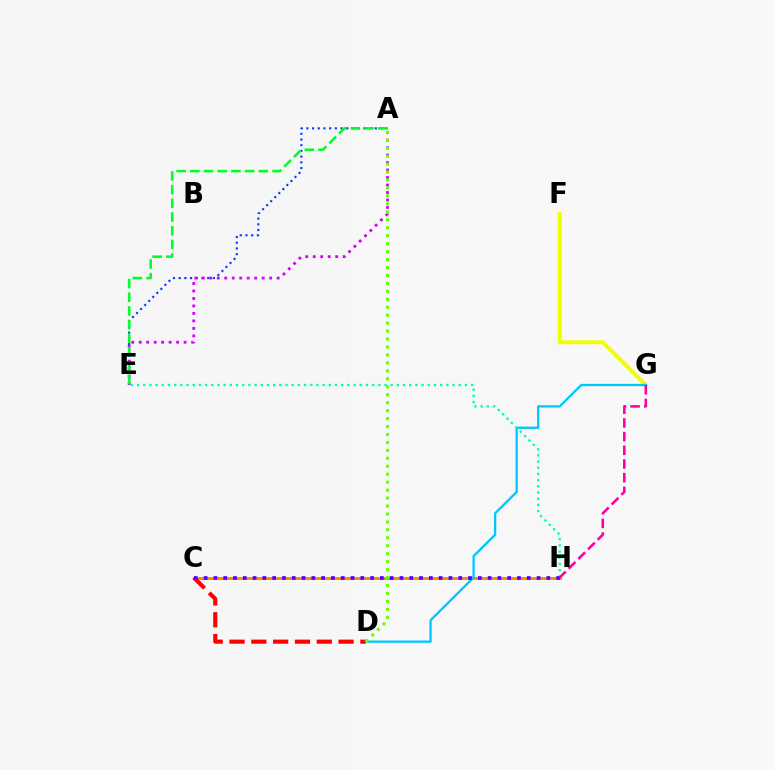{('A', 'E'): [{'color': '#003fff', 'line_style': 'dotted', 'thickness': 1.55}, {'color': '#d600ff', 'line_style': 'dotted', 'thickness': 2.03}, {'color': '#00ff27', 'line_style': 'dashed', 'thickness': 1.86}], ('C', 'H'): [{'color': '#ff8800', 'line_style': 'solid', 'thickness': 2.11}, {'color': '#4f00ff', 'line_style': 'dotted', 'thickness': 2.66}], ('F', 'G'): [{'color': '#eeff00', 'line_style': 'solid', 'thickness': 2.82}], ('C', 'D'): [{'color': '#ff0000', 'line_style': 'dashed', 'thickness': 2.96}], ('D', 'G'): [{'color': '#00c7ff', 'line_style': 'solid', 'thickness': 1.66}], ('E', 'H'): [{'color': '#00ffaf', 'line_style': 'dotted', 'thickness': 1.68}], ('G', 'H'): [{'color': '#ff00a0', 'line_style': 'dashed', 'thickness': 1.86}], ('A', 'D'): [{'color': '#66ff00', 'line_style': 'dotted', 'thickness': 2.16}]}